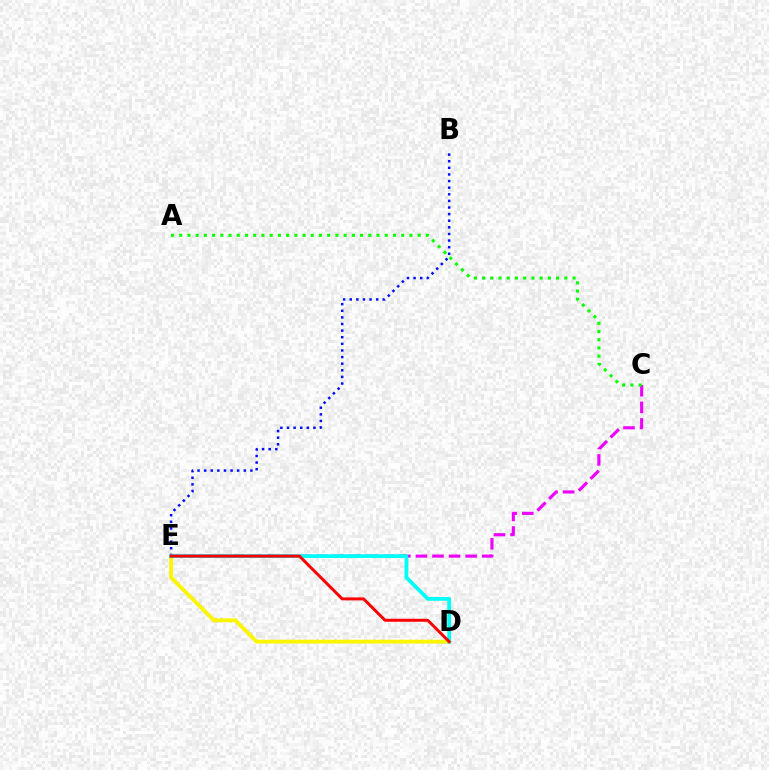{('D', 'E'): [{'color': '#fcf500', 'line_style': 'solid', 'thickness': 2.78}, {'color': '#00fff6', 'line_style': 'solid', 'thickness': 2.7}, {'color': '#ff0000', 'line_style': 'solid', 'thickness': 2.13}], ('B', 'E'): [{'color': '#0010ff', 'line_style': 'dotted', 'thickness': 1.8}], ('C', 'E'): [{'color': '#ee00ff', 'line_style': 'dashed', 'thickness': 2.25}], ('A', 'C'): [{'color': '#08ff00', 'line_style': 'dotted', 'thickness': 2.23}]}